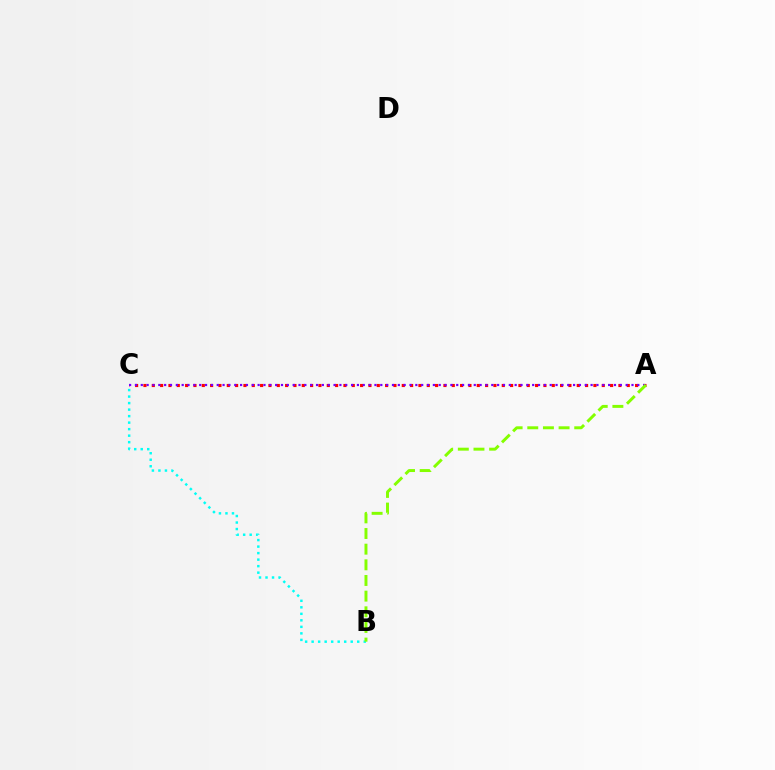{('A', 'C'): [{'color': '#ff0000', 'line_style': 'dotted', 'thickness': 2.26}, {'color': '#7200ff', 'line_style': 'dotted', 'thickness': 1.59}], ('B', 'C'): [{'color': '#00fff6', 'line_style': 'dotted', 'thickness': 1.77}], ('A', 'B'): [{'color': '#84ff00', 'line_style': 'dashed', 'thickness': 2.13}]}